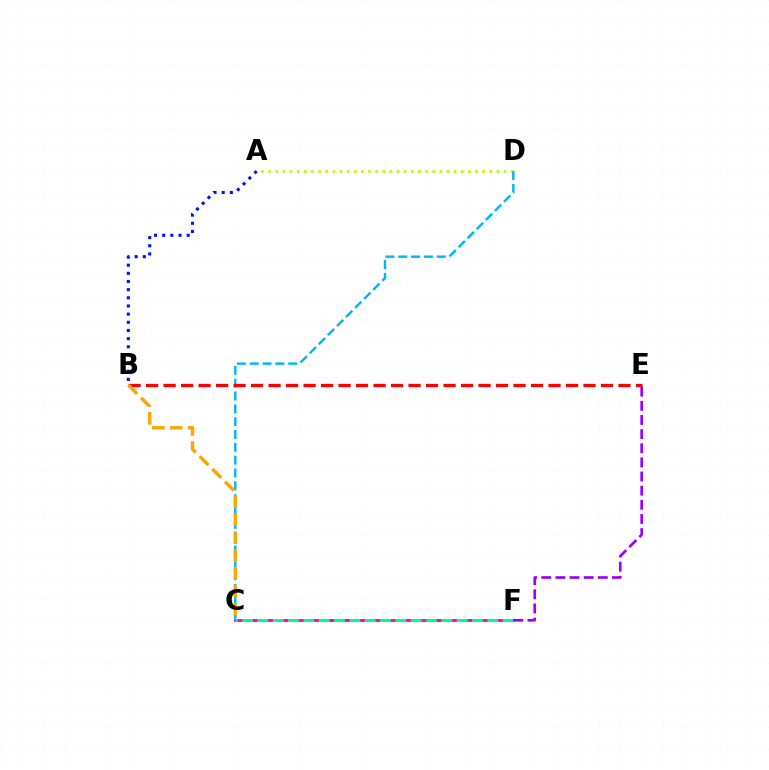{('C', 'F'): [{'color': '#08ff00', 'line_style': 'dotted', 'thickness': 1.52}, {'color': '#ff00bd', 'line_style': 'solid', 'thickness': 2.04}, {'color': '#00ff9d', 'line_style': 'dashed', 'thickness': 2.08}], ('A', 'B'): [{'color': '#0010ff', 'line_style': 'dotted', 'thickness': 2.22}], ('A', 'D'): [{'color': '#b3ff00', 'line_style': 'dotted', 'thickness': 1.94}], ('C', 'D'): [{'color': '#00b5ff', 'line_style': 'dashed', 'thickness': 1.74}], ('B', 'E'): [{'color': '#ff0000', 'line_style': 'dashed', 'thickness': 2.38}], ('B', 'C'): [{'color': '#ffa500', 'line_style': 'dashed', 'thickness': 2.44}], ('E', 'F'): [{'color': '#9b00ff', 'line_style': 'dashed', 'thickness': 1.92}]}